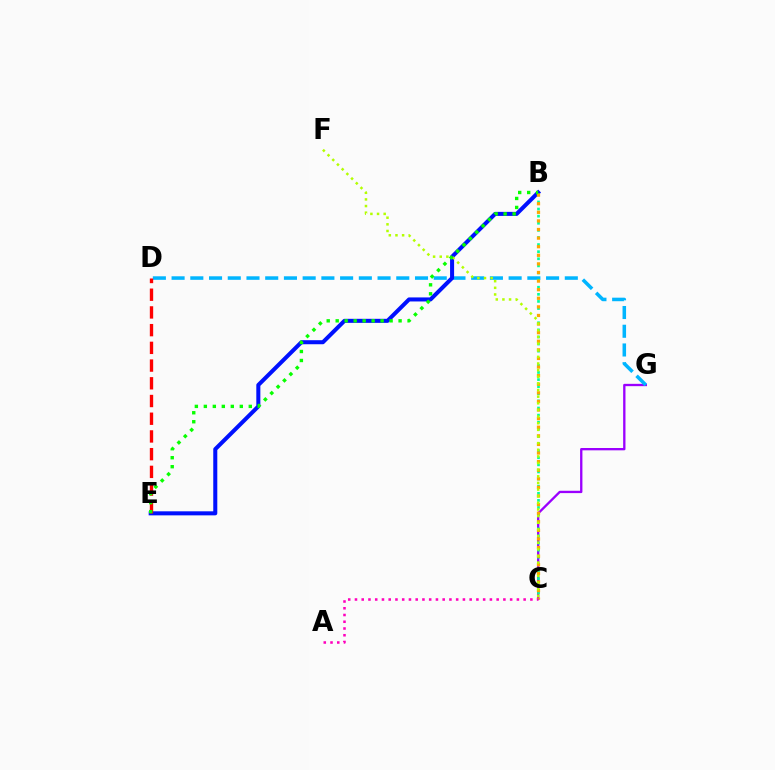{('C', 'G'): [{'color': '#9b00ff', 'line_style': 'solid', 'thickness': 1.67}], ('D', 'G'): [{'color': '#00b5ff', 'line_style': 'dashed', 'thickness': 2.54}], ('B', 'E'): [{'color': '#0010ff', 'line_style': 'solid', 'thickness': 2.91}, {'color': '#08ff00', 'line_style': 'dotted', 'thickness': 2.44}], ('B', 'C'): [{'color': '#00ff9d', 'line_style': 'dotted', 'thickness': 1.93}, {'color': '#ffa500', 'line_style': 'dotted', 'thickness': 2.34}], ('D', 'E'): [{'color': '#ff0000', 'line_style': 'dashed', 'thickness': 2.41}], ('C', 'F'): [{'color': '#b3ff00', 'line_style': 'dotted', 'thickness': 1.8}], ('A', 'C'): [{'color': '#ff00bd', 'line_style': 'dotted', 'thickness': 1.83}]}